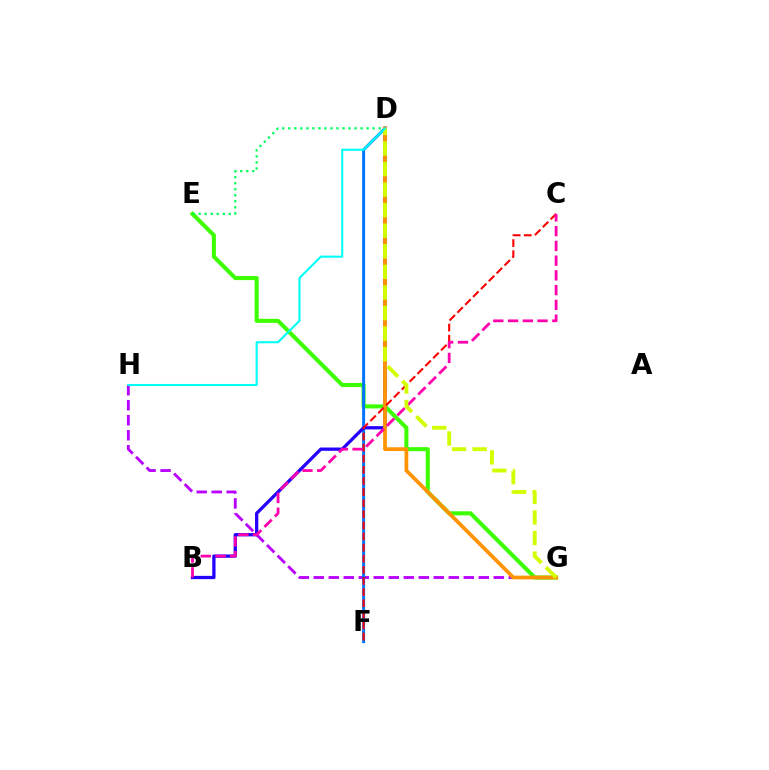{('G', 'H'): [{'color': '#b900ff', 'line_style': 'dashed', 'thickness': 2.04}], ('E', 'G'): [{'color': '#3dff00', 'line_style': 'solid', 'thickness': 2.92}], ('D', 'F'): [{'color': '#0074ff', 'line_style': 'solid', 'thickness': 2.14}], ('B', 'D'): [{'color': '#2500ff', 'line_style': 'solid', 'thickness': 2.37}], ('D', 'E'): [{'color': '#00ff5c', 'line_style': 'dotted', 'thickness': 1.64}], ('D', 'G'): [{'color': '#ff9400', 'line_style': 'solid', 'thickness': 2.7}, {'color': '#d1ff00', 'line_style': 'dashed', 'thickness': 2.79}], ('C', 'F'): [{'color': '#ff0000', 'line_style': 'dashed', 'thickness': 1.51}], ('B', 'C'): [{'color': '#ff00ac', 'line_style': 'dashed', 'thickness': 2.0}], ('D', 'H'): [{'color': '#00fff6', 'line_style': 'solid', 'thickness': 1.5}]}